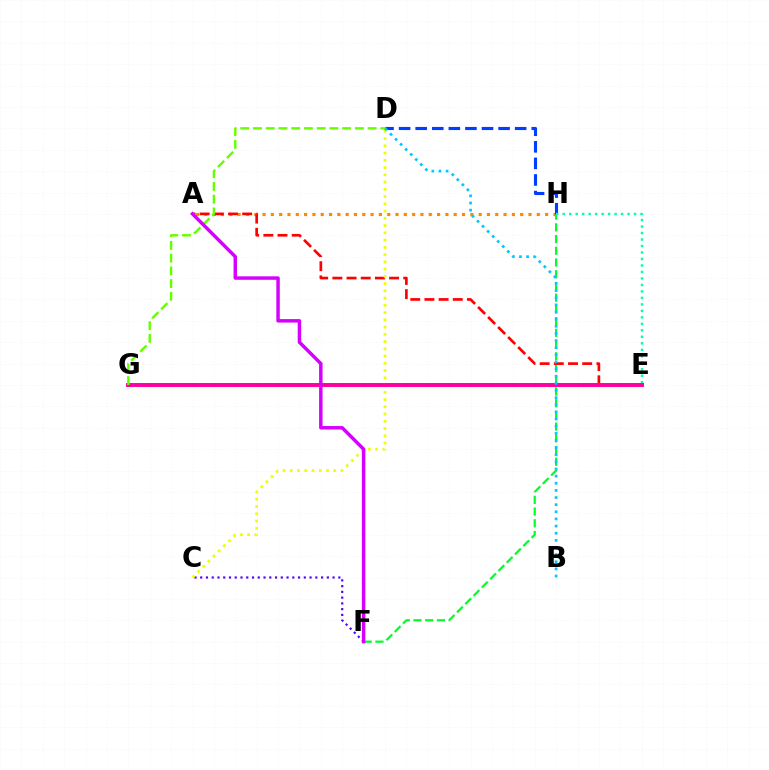{('A', 'H'): [{'color': '#ff8800', 'line_style': 'dotted', 'thickness': 2.26}], ('F', 'H'): [{'color': '#00ff27', 'line_style': 'dashed', 'thickness': 1.59}], ('D', 'H'): [{'color': '#003fff', 'line_style': 'dashed', 'thickness': 2.25}], ('E', 'H'): [{'color': '#00ffaf', 'line_style': 'dotted', 'thickness': 1.76}], ('A', 'E'): [{'color': '#ff0000', 'line_style': 'dashed', 'thickness': 1.93}], ('C', 'F'): [{'color': '#4f00ff', 'line_style': 'dotted', 'thickness': 1.56}], ('C', 'D'): [{'color': '#eeff00', 'line_style': 'dotted', 'thickness': 1.97}], ('E', 'G'): [{'color': '#ff00a0', 'line_style': 'solid', 'thickness': 2.84}], ('D', 'G'): [{'color': '#66ff00', 'line_style': 'dashed', 'thickness': 1.73}], ('A', 'F'): [{'color': '#d600ff', 'line_style': 'solid', 'thickness': 2.5}], ('B', 'D'): [{'color': '#00c7ff', 'line_style': 'dotted', 'thickness': 1.94}]}